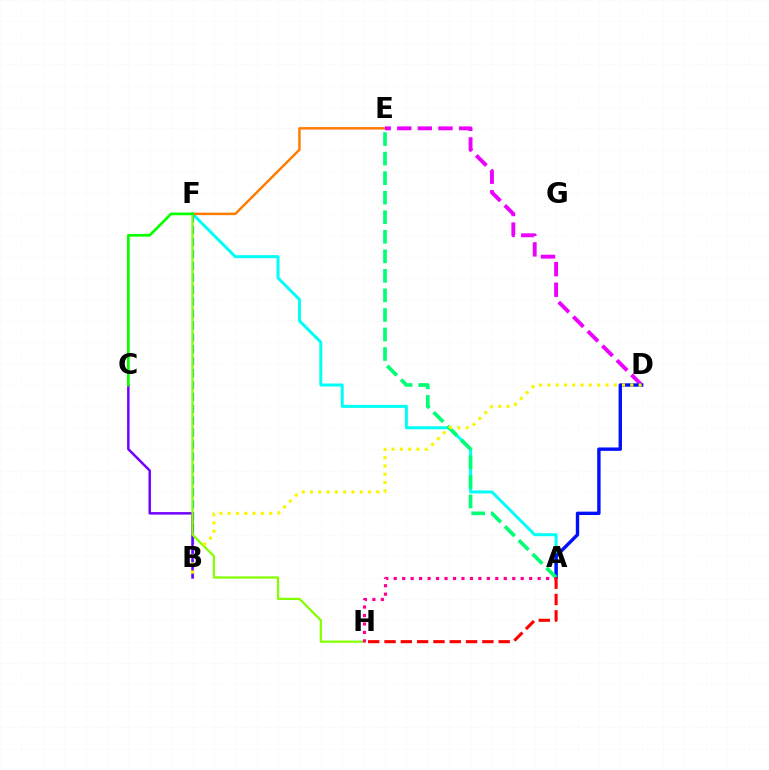{('A', 'F'): [{'color': '#00fff6', 'line_style': 'solid', 'thickness': 2.15}], ('E', 'F'): [{'color': '#ff7c00', 'line_style': 'solid', 'thickness': 1.79}], ('B', 'F'): [{'color': '#008cff', 'line_style': 'dashed', 'thickness': 1.62}], ('B', 'C'): [{'color': '#7200ff', 'line_style': 'solid', 'thickness': 1.78}], ('D', 'E'): [{'color': '#ee00ff', 'line_style': 'dashed', 'thickness': 2.8}], ('A', 'D'): [{'color': '#0010ff', 'line_style': 'solid', 'thickness': 2.44}], ('F', 'H'): [{'color': '#84ff00', 'line_style': 'solid', 'thickness': 1.61}], ('A', 'E'): [{'color': '#00ff74', 'line_style': 'dashed', 'thickness': 2.65}], ('A', 'H'): [{'color': '#ff0094', 'line_style': 'dotted', 'thickness': 2.3}, {'color': '#ff0000', 'line_style': 'dashed', 'thickness': 2.22}], ('B', 'D'): [{'color': '#fcf500', 'line_style': 'dotted', 'thickness': 2.25}], ('C', 'F'): [{'color': '#08ff00', 'line_style': 'solid', 'thickness': 1.95}]}